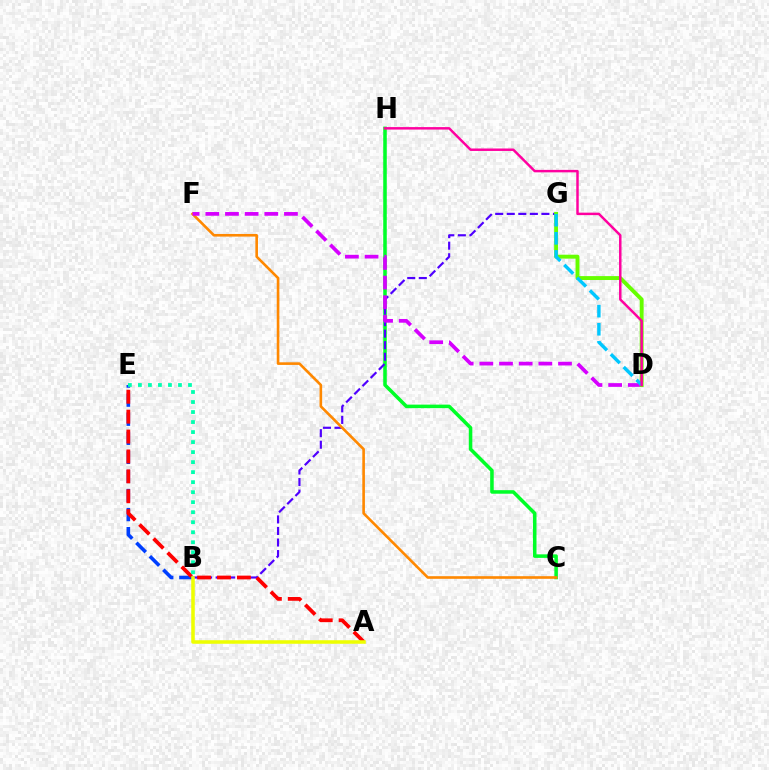{('C', 'H'): [{'color': '#00ff27', 'line_style': 'solid', 'thickness': 2.55}], ('B', 'G'): [{'color': '#4f00ff', 'line_style': 'dashed', 'thickness': 1.57}], ('B', 'E'): [{'color': '#003fff', 'line_style': 'dashed', 'thickness': 2.59}, {'color': '#00ffaf', 'line_style': 'dotted', 'thickness': 2.72}], ('C', 'F'): [{'color': '#ff8800', 'line_style': 'solid', 'thickness': 1.89}], ('A', 'E'): [{'color': '#ff0000', 'line_style': 'dashed', 'thickness': 2.7}], ('D', 'F'): [{'color': '#d600ff', 'line_style': 'dashed', 'thickness': 2.67}], ('A', 'B'): [{'color': '#eeff00', 'line_style': 'solid', 'thickness': 2.55}], ('D', 'G'): [{'color': '#66ff00', 'line_style': 'solid', 'thickness': 2.82}, {'color': '#00c7ff', 'line_style': 'dashed', 'thickness': 2.46}], ('D', 'H'): [{'color': '#ff00a0', 'line_style': 'solid', 'thickness': 1.78}]}